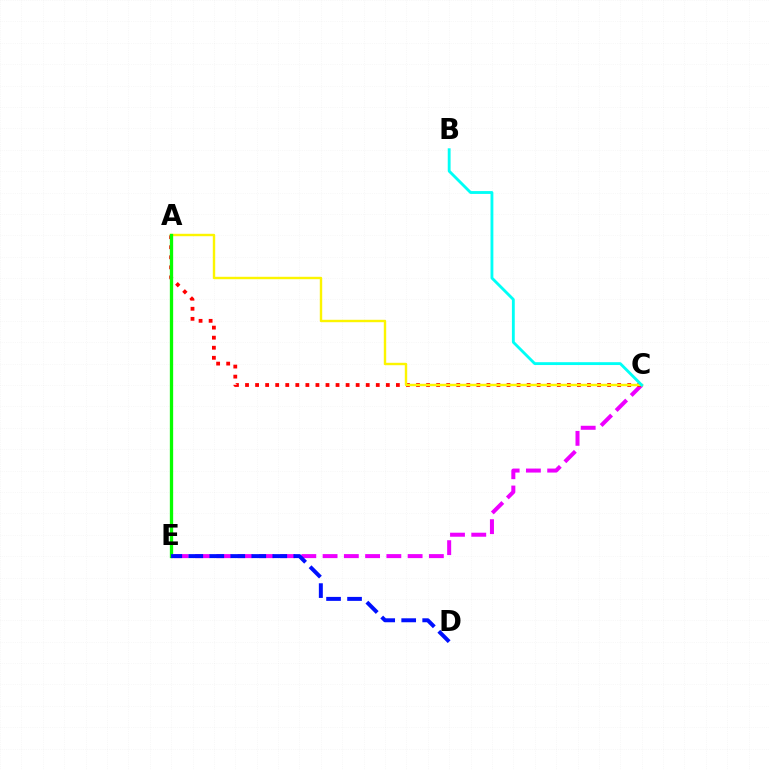{('C', 'E'): [{'color': '#ee00ff', 'line_style': 'dashed', 'thickness': 2.89}], ('A', 'C'): [{'color': '#ff0000', 'line_style': 'dotted', 'thickness': 2.73}, {'color': '#fcf500', 'line_style': 'solid', 'thickness': 1.73}], ('A', 'E'): [{'color': '#08ff00', 'line_style': 'solid', 'thickness': 2.38}], ('B', 'C'): [{'color': '#00fff6', 'line_style': 'solid', 'thickness': 2.05}], ('D', 'E'): [{'color': '#0010ff', 'line_style': 'dashed', 'thickness': 2.85}]}